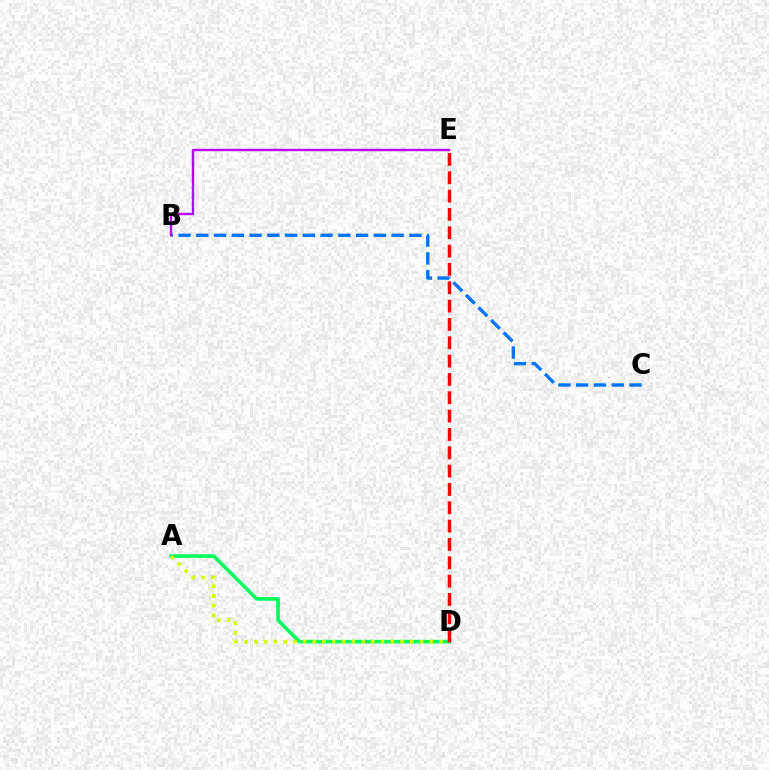{('A', 'D'): [{'color': '#00ff5c', 'line_style': 'solid', 'thickness': 2.58}, {'color': '#d1ff00', 'line_style': 'dotted', 'thickness': 2.65}], ('B', 'C'): [{'color': '#0074ff', 'line_style': 'dashed', 'thickness': 2.41}], ('D', 'E'): [{'color': '#ff0000', 'line_style': 'dashed', 'thickness': 2.49}], ('B', 'E'): [{'color': '#b900ff', 'line_style': 'solid', 'thickness': 1.73}]}